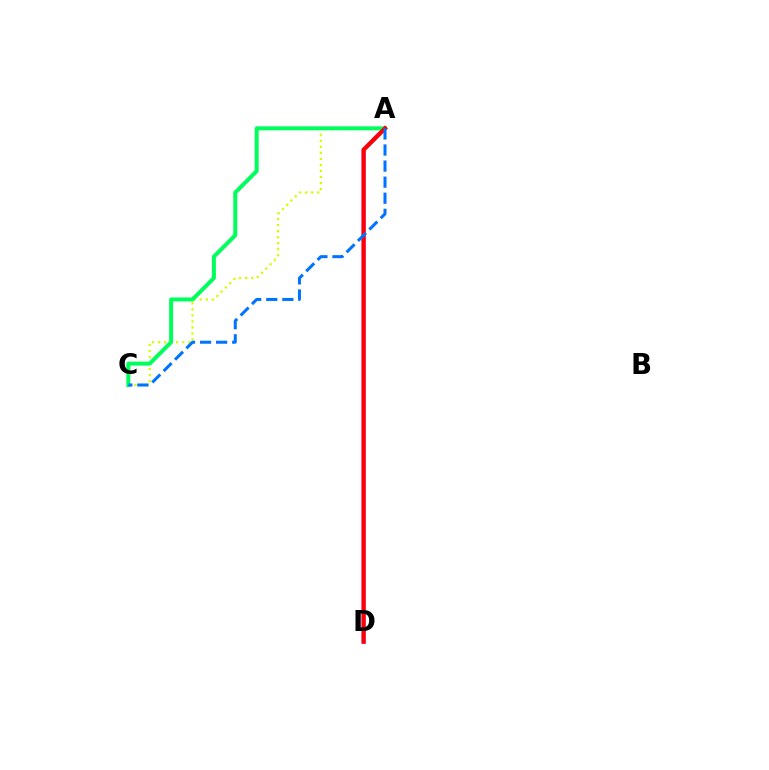{('A', 'D'): [{'color': '#b900ff', 'line_style': 'solid', 'thickness': 2.75}, {'color': '#ff0000', 'line_style': 'solid', 'thickness': 2.94}], ('A', 'C'): [{'color': '#d1ff00', 'line_style': 'dotted', 'thickness': 1.64}, {'color': '#00ff5c', 'line_style': 'solid', 'thickness': 2.88}, {'color': '#0074ff', 'line_style': 'dashed', 'thickness': 2.18}]}